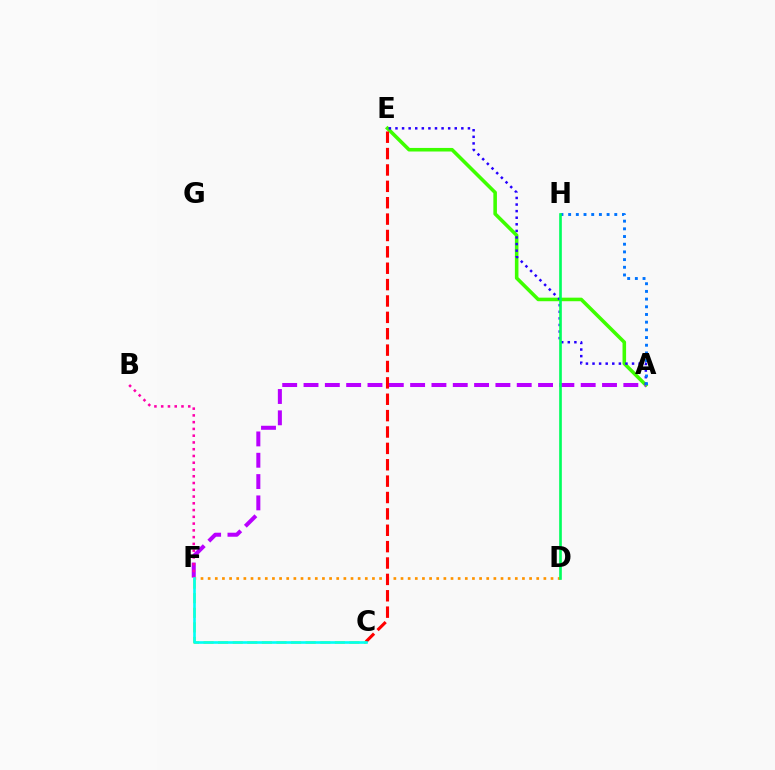{('A', 'E'): [{'color': '#3dff00', 'line_style': 'solid', 'thickness': 2.57}, {'color': '#2500ff', 'line_style': 'dotted', 'thickness': 1.79}], ('A', 'F'): [{'color': '#b900ff', 'line_style': 'dashed', 'thickness': 2.9}], ('D', 'F'): [{'color': '#ff9400', 'line_style': 'dotted', 'thickness': 1.94}], ('C', 'F'): [{'color': '#d1ff00', 'line_style': 'dashed', 'thickness': 1.98}, {'color': '#00fff6', 'line_style': 'solid', 'thickness': 1.9}], ('C', 'E'): [{'color': '#ff0000', 'line_style': 'dashed', 'thickness': 2.22}], ('A', 'H'): [{'color': '#0074ff', 'line_style': 'dotted', 'thickness': 2.09}], ('B', 'F'): [{'color': '#ff00ac', 'line_style': 'dotted', 'thickness': 1.84}], ('D', 'H'): [{'color': '#00ff5c', 'line_style': 'solid', 'thickness': 1.91}]}